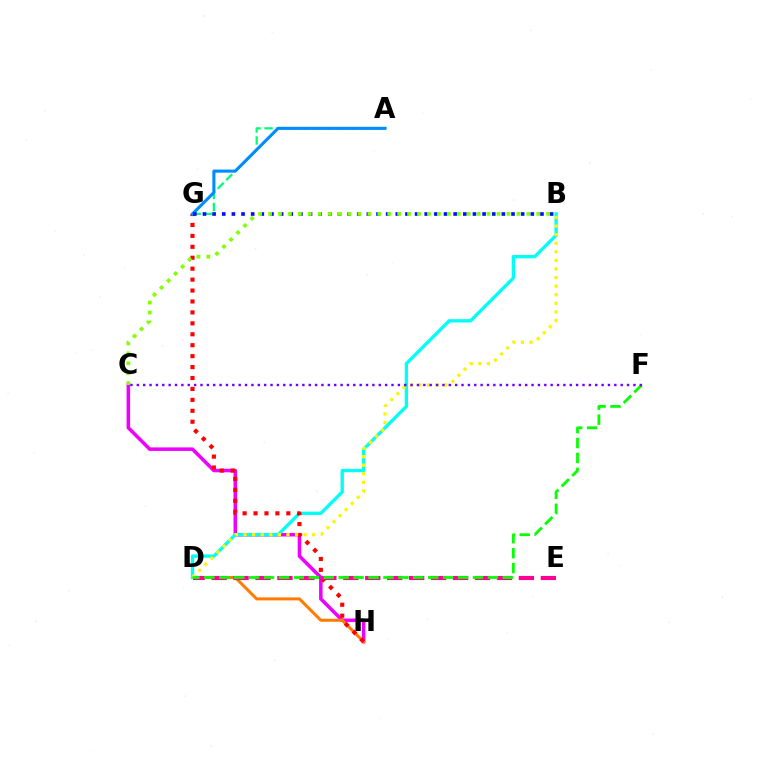{('C', 'H'): [{'color': '#ee00ff', 'line_style': 'solid', 'thickness': 2.54}], ('D', 'H'): [{'color': '#ff7c00', 'line_style': 'solid', 'thickness': 2.18}], ('B', 'D'): [{'color': '#00fff6', 'line_style': 'solid', 'thickness': 2.4}, {'color': '#fcf500', 'line_style': 'dotted', 'thickness': 2.33}], ('G', 'H'): [{'color': '#ff0000', 'line_style': 'dotted', 'thickness': 2.97}], ('D', 'E'): [{'color': '#ff0094', 'line_style': 'dashed', 'thickness': 2.98}], ('A', 'G'): [{'color': '#00ff74', 'line_style': 'dashed', 'thickness': 1.63}, {'color': '#008cff', 'line_style': 'solid', 'thickness': 2.23}], ('D', 'F'): [{'color': '#08ff00', 'line_style': 'dashed', 'thickness': 2.03}], ('B', 'G'): [{'color': '#0010ff', 'line_style': 'dotted', 'thickness': 2.62}], ('B', 'C'): [{'color': '#84ff00', 'line_style': 'dotted', 'thickness': 2.7}], ('C', 'F'): [{'color': '#7200ff', 'line_style': 'dotted', 'thickness': 1.73}]}